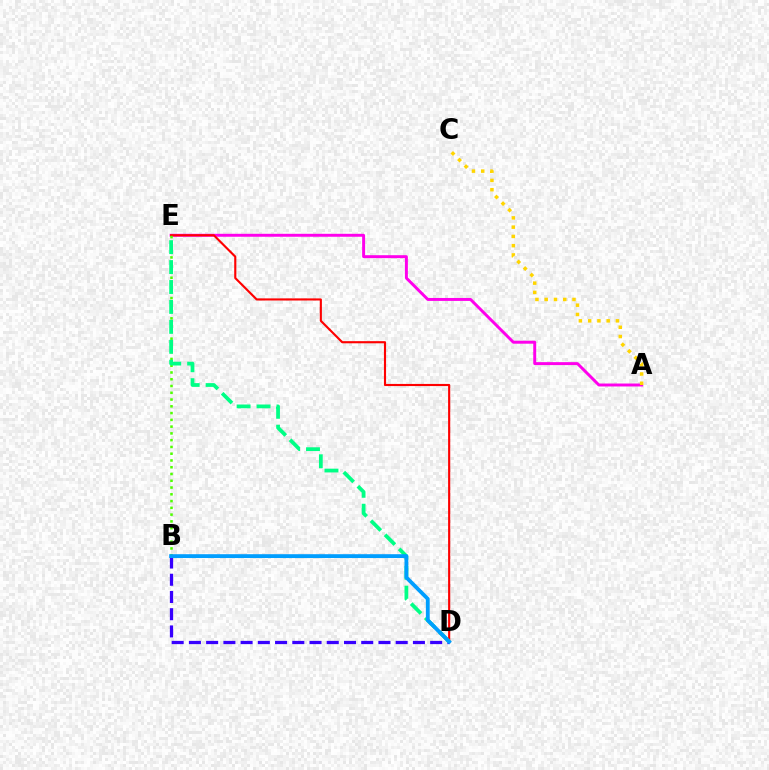{('A', 'E'): [{'color': '#ff00ed', 'line_style': 'solid', 'thickness': 2.12}], ('B', 'D'): [{'color': '#3700ff', 'line_style': 'dashed', 'thickness': 2.34}, {'color': '#009eff', 'line_style': 'solid', 'thickness': 2.75}], ('A', 'C'): [{'color': '#ffd500', 'line_style': 'dotted', 'thickness': 2.52}], ('D', 'E'): [{'color': '#ff0000', 'line_style': 'solid', 'thickness': 1.53}, {'color': '#00ff86', 'line_style': 'dashed', 'thickness': 2.71}], ('B', 'E'): [{'color': '#4fff00', 'line_style': 'dotted', 'thickness': 1.84}]}